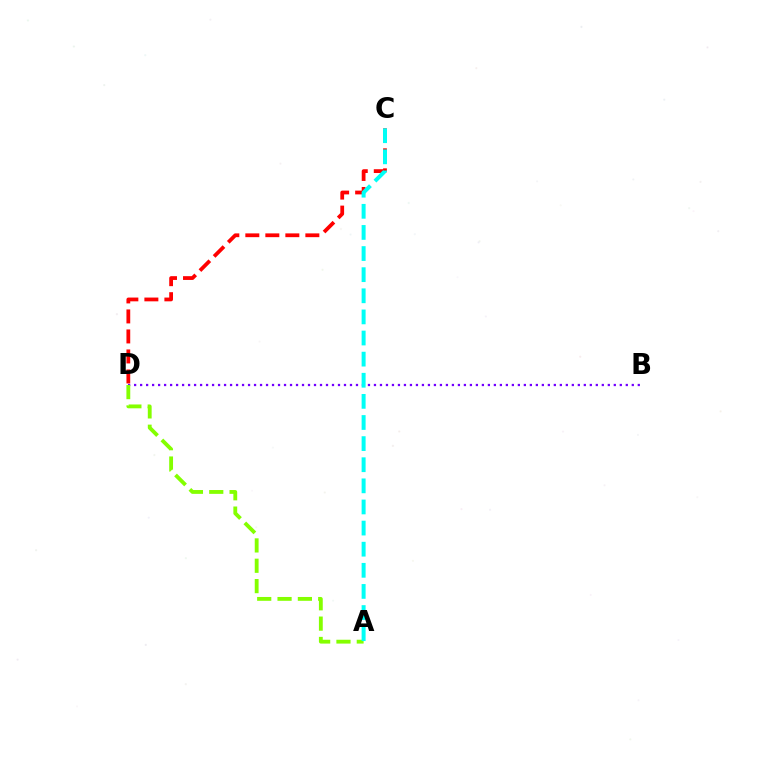{('B', 'D'): [{'color': '#7200ff', 'line_style': 'dotted', 'thickness': 1.63}], ('A', 'D'): [{'color': '#84ff00', 'line_style': 'dashed', 'thickness': 2.76}], ('C', 'D'): [{'color': '#ff0000', 'line_style': 'dashed', 'thickness': 2.72}], ('A', 'C'): [{'color': '#00fff6', 'line_style': 'dashed', 'thickness': 2.87}]}